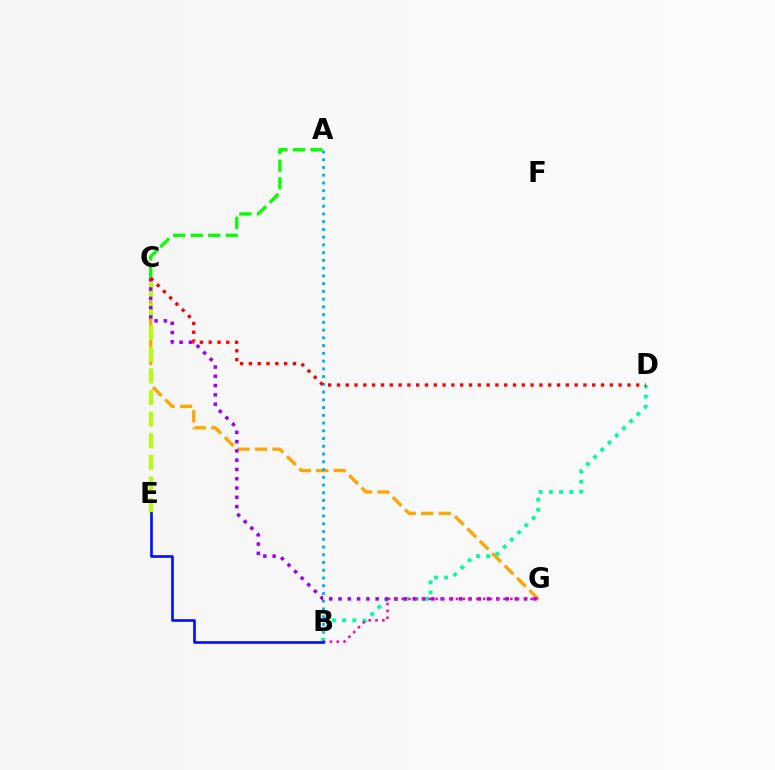{('C', 'G'): [{'color': '#ffa500', 'line_style': 'dashed', 'thickness': 2.38}, {'color': '#9b00ff', 'line_style': 'dotted', 'thickness': 2.52}], ('A', 'B'): [{'color': '#00b5ff', 'line_style': 'dotted', 'thickness': 2.1}], ('B', 'D'): [{'color': '#00ff9d', 'line_style': 'dotted', 'thickness': 2.76}], ('C', 'E'): [{'color': '#b3ff00', 'line_style': 'dashed', 'thickness': 2.93}], ('B', 'G'): [{'color': '#ff00bd', 'line_style': 'dotted', 'thickness': 1.85}], ('A', 'C'): [{'color': '#08ff00', 'line_style': 'dashed', 'thickness': 2.38}], ('B', 'E'): [{'color': '#0010ff', 'line_style': 'solid', 'thickness': 1.91}], ('C', 'D'): [{'color': '#ff0000', 'line_style': 'dotted', 'thickness': 2.39}]}